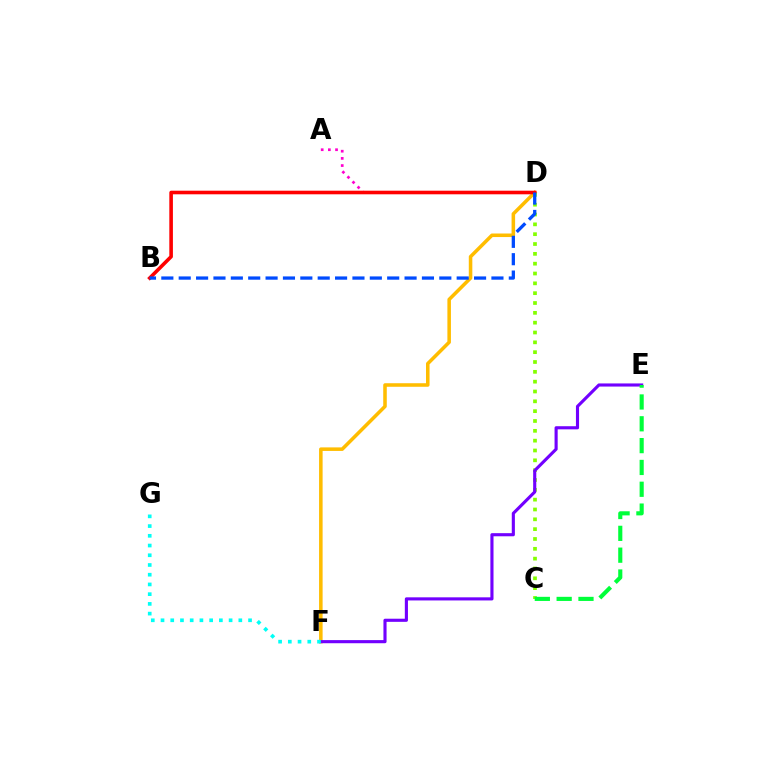{('A', 'D'): [{'color': '#ff00cf', 'line_style': 'dotted', 'thickness': 1.95}], ('D', 'F'): [{'color': '#ffbd00', 'line_style': 'solid', 'thickness': 2.55}], ('B', 'D'): [{'color': '#ff0000', 'line_style': 'solid', 'thickness': 2.59}, {'color': '#004bff', 'line_style': 'dashed', 'thickness': 2.36}], ('C', 'D'): [{'color': '#84ff00', 'line_style': 'dotted', 'thickness': 2.67}], ('E', 'F'): [{'color': '#7200ff', 'line_style': 'solid', 'thickness': 2.25}], ('C', 'E'): [{'color': '#00ff39', 'line_style': 'dashed', 'thickness': 2.96}], ('F', 'G'): [{'color': '#00fff6', 'line_style': 'dotted', 'thickness': 2.64}]}